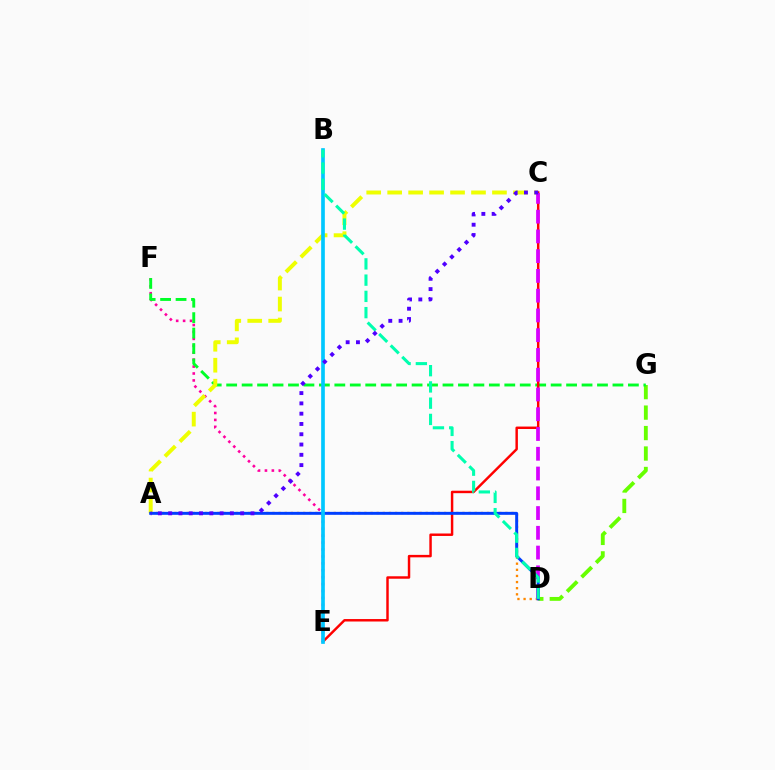{('E', 'F'): [{'color': '#ff00a0', 'line_style': 'dotted', 'thickness': 1.88}], ('D', 'G'): [{'color': '#66ff00', 'line_style': 'dashed', 'thickness': 2.78}], ('F', 'G'): [{'color': '#00ff27', 'line_style': 'dashed', 'thickness': 2.1}], ('A', 'C'): [{'color': '#eeff00', 'line_style': 'dashed', 'thickness': 2.85}, {'color': '#4f00ff', 'line_style': 'dotted', 'thickness': 2.79}], ('A', 'D'): [{'color': '#ff8800', 'line_style': 'dotted', 'thickness': 1.67}, {'color': '#003fff', 'line_style': 'solid', 'thickness': 2.13}], ('C', 'E'): [{'color': '#ff0000', 'line_style': 'solid', 'thickness': 1.77}], ('C', 'D'): [{'color': '#d600ff', 'line_style': 'dashed', 'thickness': 2.68}], ('B', 'E'): [{'color': '#00c7ff', 'line_style': 'solid', 'thickness': 2.65}], ('B', 'D'): [{'color': '#00ffaf', 'line_style': 'dashed', 'thickness': 2.21}]}